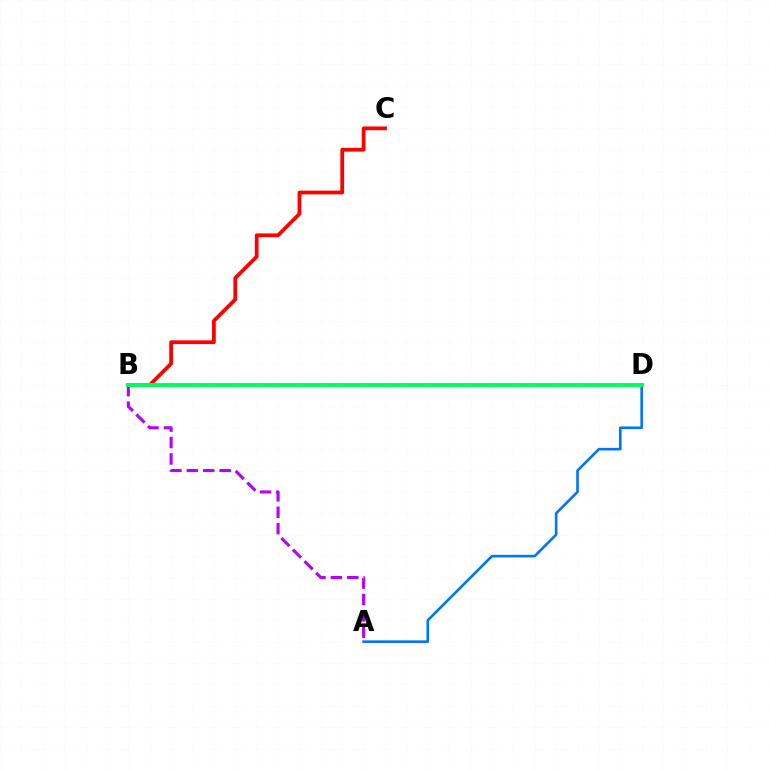{('B', 'D'): [{'color': '#d1ff00', 'line_style': 'dotted', 'thickness': 1.78}, {'color': '#00ff5c', 'line_style': 'solid', 'thickness': 2.82}], ('B', 'C'): [{'color': '#ff0000', 'line_style': 'solid', 'thickness': 2.7}], ('A', 'B'): [{'color': '#b900ff', 'line_style': 'dashed', 'thickness': 2.23}], ('A', 'D'): [{'color': '#0074ff', 'line_style': 'solid', 'thickness': 1.88}]}